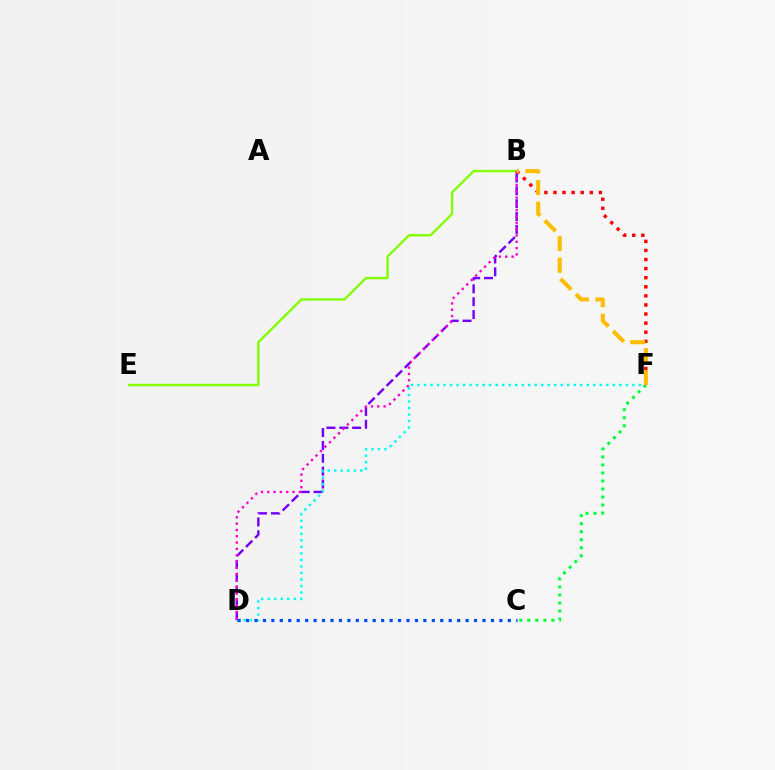{('B', 'D'): [{'color': '#7200ff', 'line_style': 'dashed', 'thickness': 1.75}, {'color': '#ff00cf', 'line_style': 'dotted', 'thickness': 1.72}], ('D', 'F'): [{'color': '#00fff6', 'line_style': 'dotted', 'thickness': 1.77}], ('C', 'F'): [{'color': '#00ff39', 'line_style': 'dotted', 'thickness': 2.18}], ('B', 'F'): [{'color': '#ff0000', 'line_style': 'dotted', 'thickness': 2.47}, {'color': '#ffbd00', 'line_style': 'dashed', 'thickness': 2.94}], ('C', 'D'): [{'color': '#004bff', 'line_style': 'dotted', 'thickness': 2.29}], ('B', 'E'): [{'color': '#84ff00', 'line_style': 'solid', 'thickness': 1.74}]}